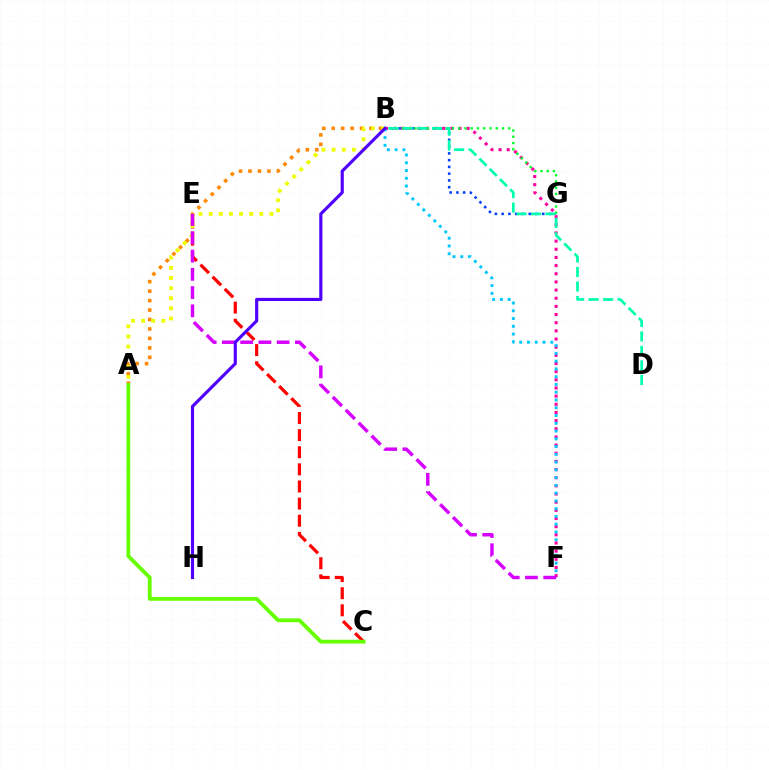{('B', 'G'): [{'color': '#003fff', 'line_style': 'dotted', 'thickness': 1.84}, {'color': '#00ff27', 'line_style': 'dotted', 'thickness': 1.7}], ('B', 'F'): [{'color': '#ff00a0', 'line_style': 'dotted', 'thickness': 2.22}, {'color': '#00c7ff', 'line_style': 'dotted', 'thickness': 2.11}], ('A', 'B'): [{'color': '#ff8800', 'line_style': 'dotted', 'thickness': 2.57}, {'color': '#eeff00', 'line_style': 'dotted', 'thickness': 2.75}], ('C', 'E'): [{'color': '#ff0000', 'line_style': 'dashed', 'thickness': 2.33}], ('B', 'D'): [{'color': '#00ffaf', 'line_style': 'dashed', 'thickness': 1.97}], ('A', 'C'): [{'color': '#66ff00', 'line_style': 'solid', 'thickness': 2.74}], ('E', 'F'): [{'color': '#d600ff', 'line_style': 'dashed', 'thickness': 2.48}], ('B', 'H'): [{'color': '#4f00ff', 'line_style': 'solid', 'thickness': 2.26}]}